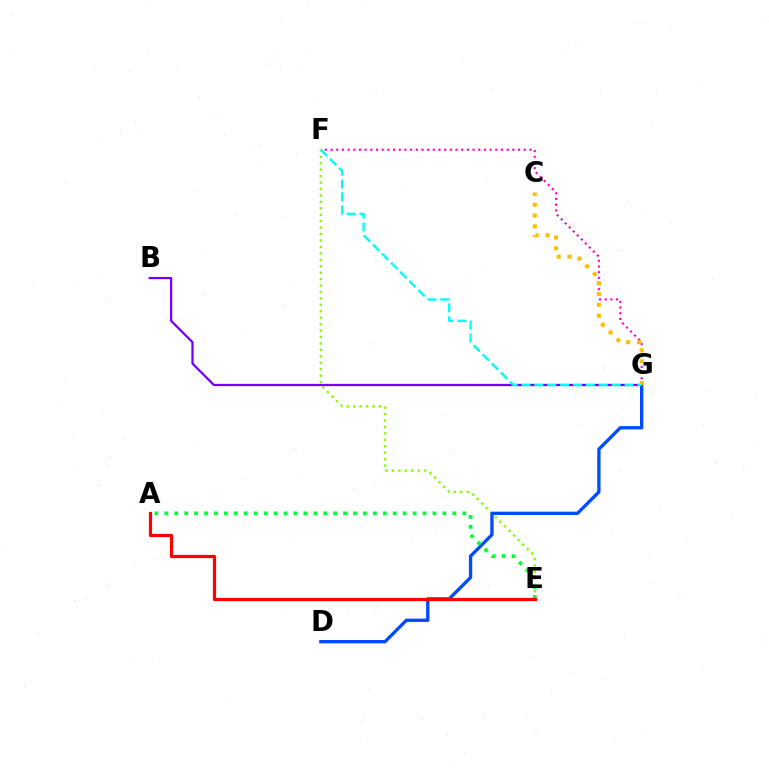{('E', 'F'): [{'color': '#84ff00', 'line_style': 'dotted', 'thickness': 1.75}], ('F', 'G'): [{'color': '#ff00cf', 'line_style': 'dotted', 'thickness': 1.54}, {'color': '#00fff6', 'line_style': 'dashed', 'thickness': 1.75}], ('D', 'G'): [{'color': '#004bff', 'line_style': 'solid', 'thickness': 2.39}], ('B', 'G'): [{'color': '#7200ff', 'line_style': 'solid', 'thickness': 1.62}], ('A', 'E'): [{'color': '#00ff39', 'line_style': 'dotted', 'thickness': 2.7}, {'color': '#ff0000', 'line_style': 'solid', 'thickness': 2.32}], ('C', 'G'): [{'color': '#ffbd00', 'line_style': 'dotted', 'thickness': 2.94}]}